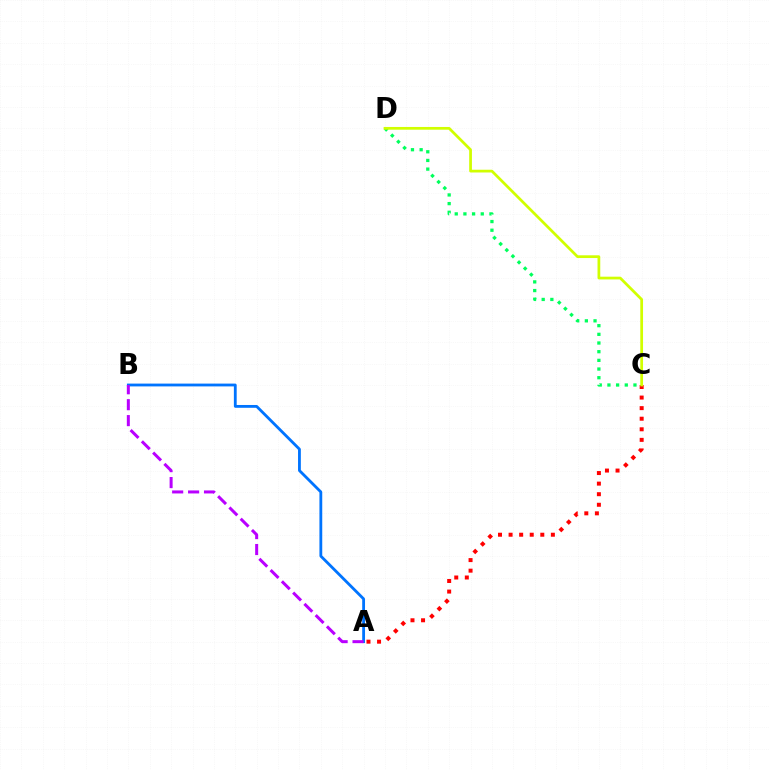{('A', 'B'): [{'color': '#0074ff', 'line_style': 'solid', 'thickness': 2.03}, {'color': '#b900ff', 'line_style': 'dashed', 'thickness': 2.16}], ('C', 'D'): [{'color': '#00ff5c', 'line_style': 'dotted', 'thickness': 2.36}, {'color': '#d1ff00', 'line_style': 'solid', 'thickness': 1.98}], ('A', 'C'): [{'color': '#ff0000', 'line_style': 'dotted', 'thickness': 2.87}]}